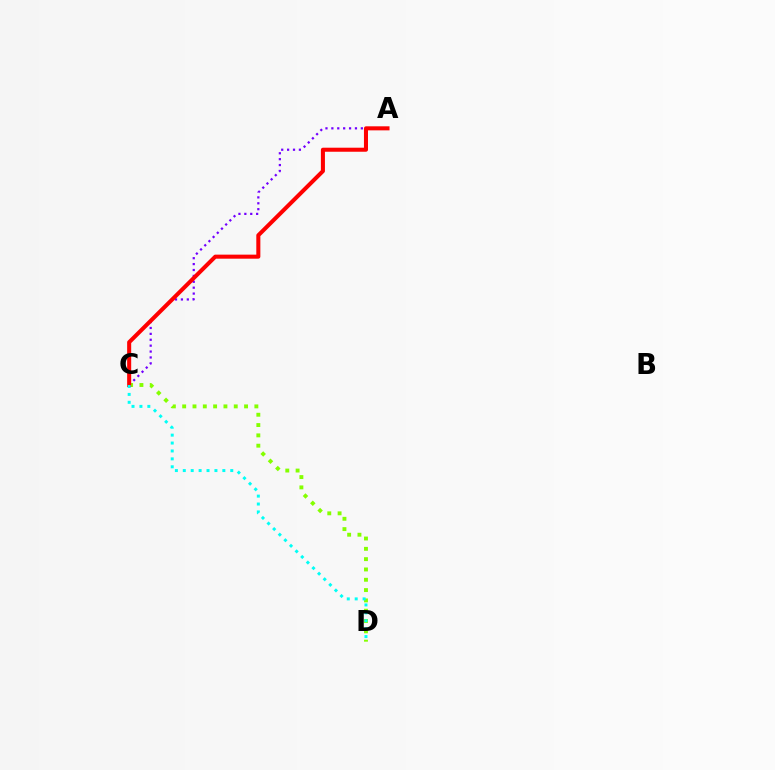{('A', 'C'): [{'color': '#7200ff', 'line_style': 'dotted', 'thickness': 1.6}, {'color': '#ff0000', 'line_style': 'solid', 'thickness': 2.91}], ('C', 'D'): [{'color': '#84ff00', 'line_style': 'dotted', 'thickness': 2.8}, {'color': '#00fff6', 'line_style': 'dotted', 'thickness': 2.15}]}